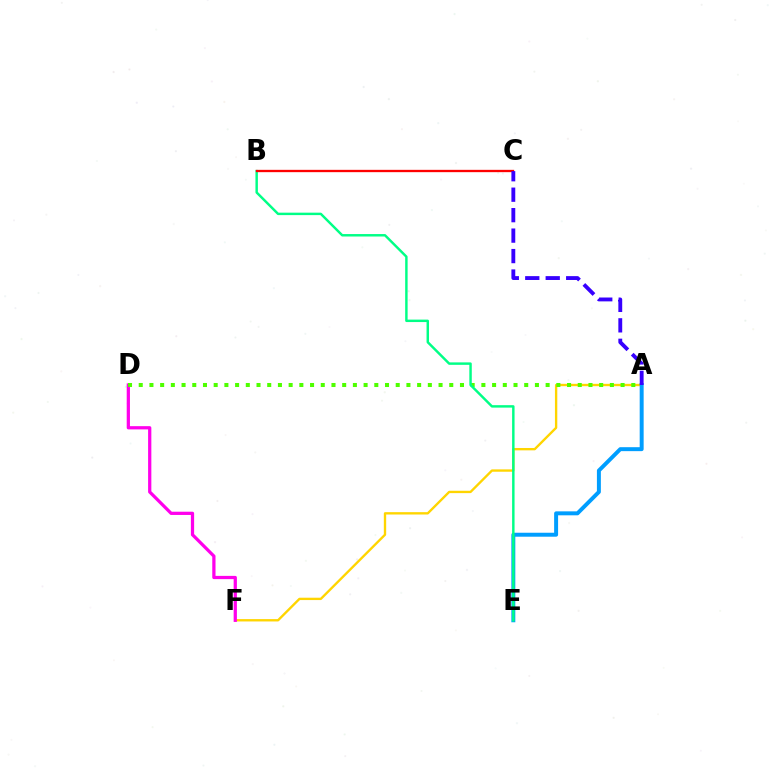{('A', 'F'): [{'color': '#ffd500', 'line_style': 'solid', 'thickness': 1.7}], ('D', 'F'): [{'color': '#ff00ed', 'line_style': 'solid', 'thickness': 2.34}], ('A', 'D'): [{'color': '#4fff00', 'line_style': 'dotted', 'thickness': 2.91}], ('A', 'E'): [{'color': '#009eff', 'line_style': 'solid', 'thickness': 2.85}], ('B', 'E'): [{'color': '#00ff86', 'line_style': 'solid', 'thickness': 1.76}], ('B', 'C'): [{'color': '#ff0000', 'line_style': 'solid', 'thickness': 1.67}], ('A', 'C'): [{'color': '#3700ff', 'line_style': 'dashed', 'thickness': 2.78}]}